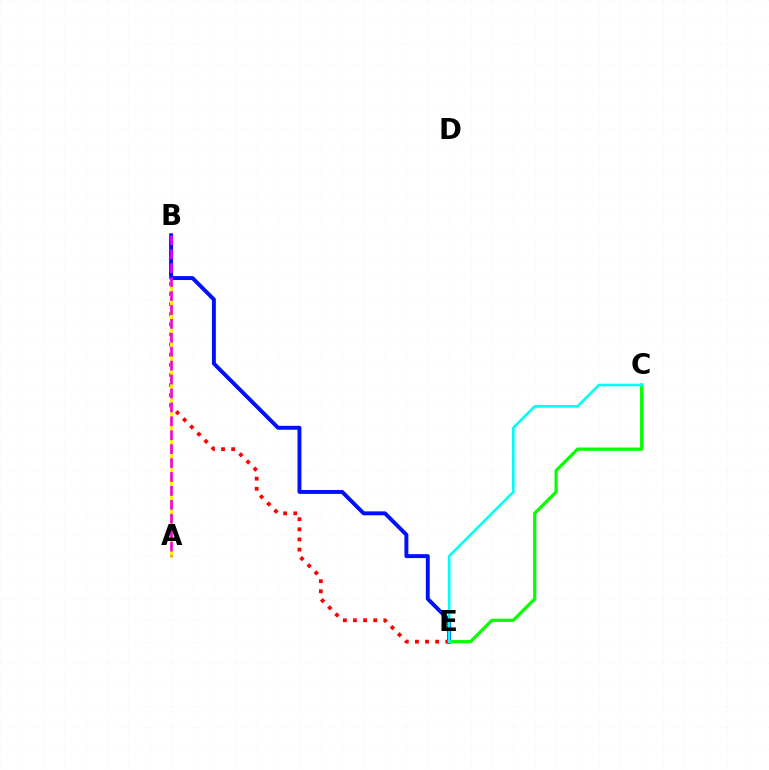{('B', 'E'): [{'color': '#ff0000', 'line_style': 'dotted', 'thickness': 2.75}, {'color': '#0010ff', 'line_style': 'solid', 'thickness': 2.83}], ('A', 'B'): [{'color': '#fcf500', 'line_style': 'solid', 'thickness': 2.08}, {'color': '#ee00ff', 'line_style': 'dashed', 'thickness': 1.89}], ('C', 'E'): [{'color': '#08ff00', 'line_style': 'solid', 'thickness': 2.34}, {'color': '#00fff6', 'line_style': 'solid', 'thickness': 1.89}]}